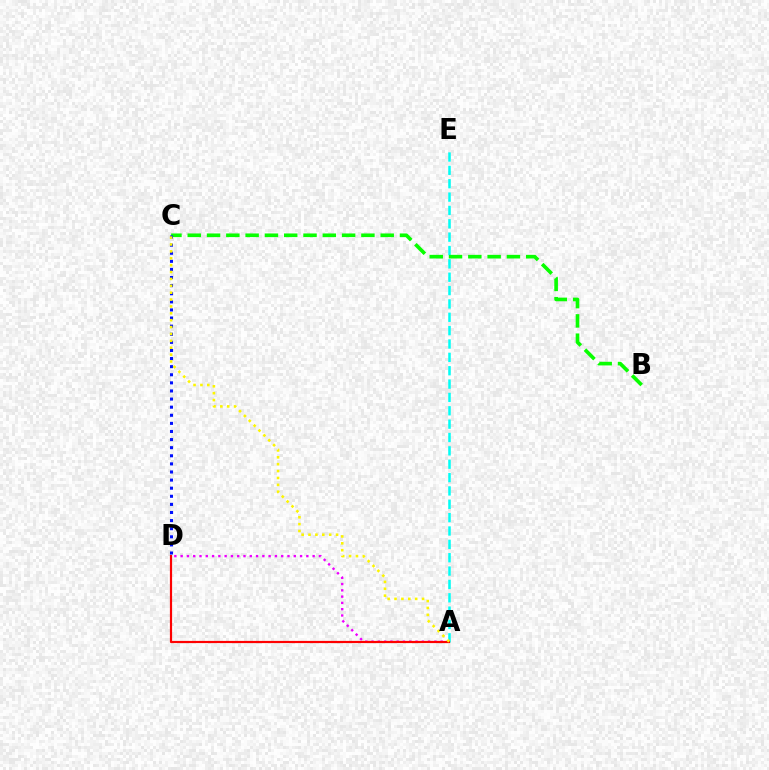{('A', 'E'): [{'color': '#00fff6', 'line_style': 'dashed', 'thickness': 1.81}], ('A', 'D'): [{'color': '#ee00ff', 'line_style': 'dotted', 'thickness': 1.71}, {'color': '#ff0000', 'line_style': 'solid', 'thickness': 1.58}], ('B', 'C'): [{'color': '#08ff00', 'line_style': 'dashed', 'thickness': 2.62}], ('C', 'D'): [{'color': '#0010ff', 'line_style': 'dotted', 'thickness': 2.2}], ('A', 'C'): [{'color': '#fcf500', 'line_style': 'dotted', 'thickness': 1.87}]}